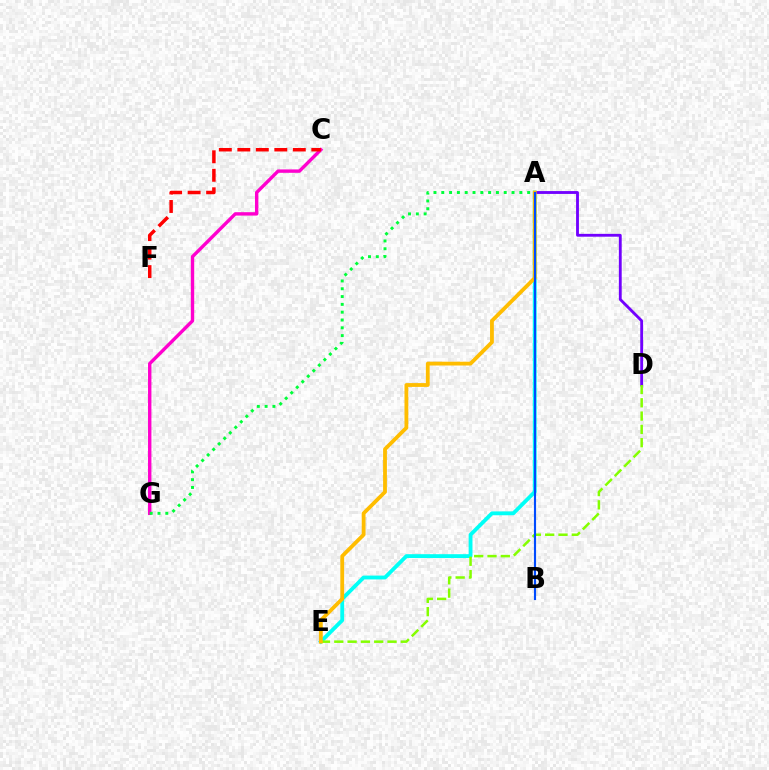{('A', 'E'): [{'color': '#00fff6', 'line_style': 'solid', 'thickness': 2.76}, {'color': '#ffbd00', 'line_style': 'solid', 'thickness': 2.74}], ('A', 'D'): [{'color': '#7200ff', 'line_style': 'solid', 'thickness': 2.05}], ('C', 'G'): [{'color': '#ff00cf', 'line_style': 'solid', 'thickness': 2.44}], ('D', 'E'): [{'color': '#84ff00', 'line_style': 'dashed', 'thickness': 1.81}], ('A', 'B'): [{'color': '#004bff', 'line_style': 'solid', 'thickness': 1.54}], ('A', 'G'): [{'color': '#00ff39', 'line_style': 'dotted', 'thickness': 2.12}], ('C', 'F'): [{'color': '#ff0000', 'line_style': 'dashed', 'thickness': 2.51}]}